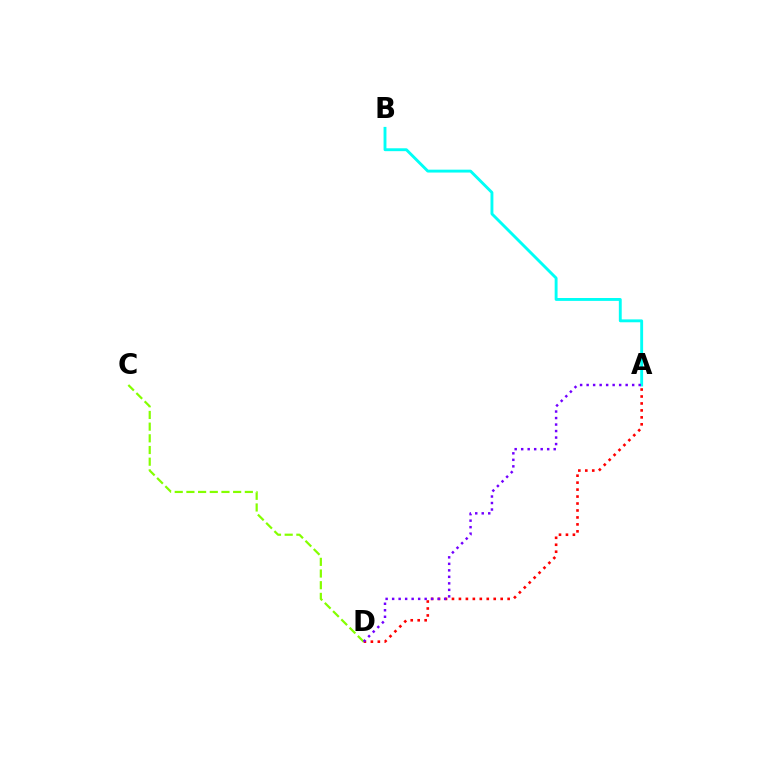{('A', 'D'): [{'color': '#ff0000', 'line_style': 'dotted', 'thickness': 1.89}, {'color': '#7200ff', 'line_style': 'dotted', 'thickness': 1.77}], ('A', 'B'): [{'color': '#00fff6', 'line_style': 'solid', 'thickness': 2.08}], ('C', 'D'): [{'color': '#84ff00', 'line_style': 'dashed', 'thickness': 1.59}]}